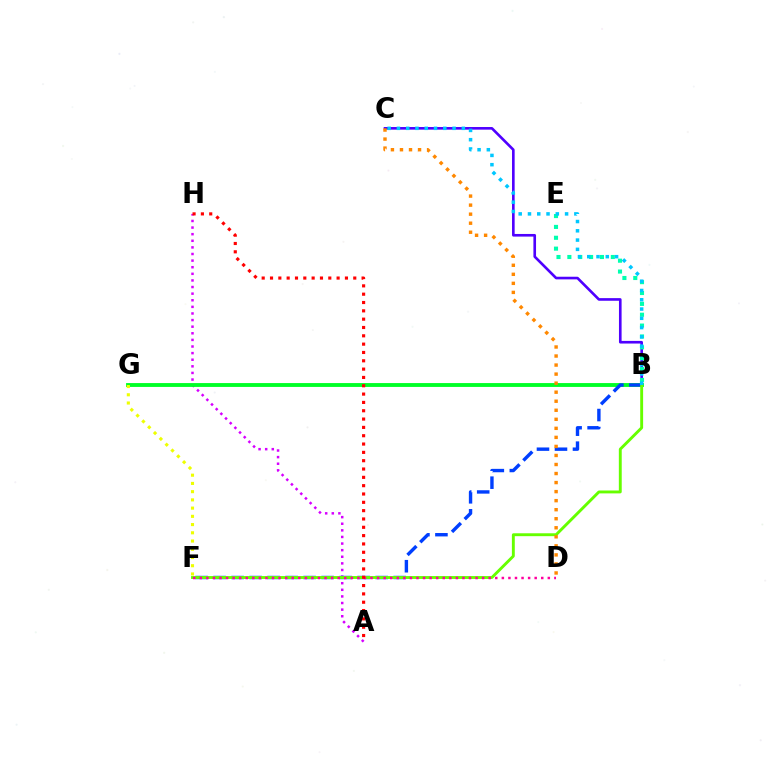{('A', 'H'): [{'color': '#d600ff', 'line_style': 'dotted', 'thickness': 1.8}, {'color': '#ff0000', 'line_style': 'dotted', 'thickness': 2.26}], ('B', 'C'): [{'color': '#4f00ff', 'line_style': 'solid', 'thickness': 1.89}, {'color': '#00c7ff', 'line_style': 'dotted', 'thickness': 2.52}], ('B', 'G'): [{'color': '#00ff27', 'line_style': 'solid', 'thickness': 2.77}], ('B', 'E'): [{'color': '#00ffaf', 'line_style': 'dotted', 'thickness': 2.95}], ('B', 'F'): [{'color': '#003fff', 'line_style': 'dashed', 'thickness': 2.45}, {'color': '#66ff00', 'line_style': 'solid', 'thickness': 2.08}], ('F', 'G'): [{'color': '#eeff00', 'line_style': 'dotted', 'thickness': 2.24}], ('C', 'D'): [{'color': '#ff8800', 'line_style': 'dotted', 'thickness': 2.46}], ('D', 'F'): [{'color': '#ff00a0', 'line_style': 'dotted', 'thickness': 1.78}]}